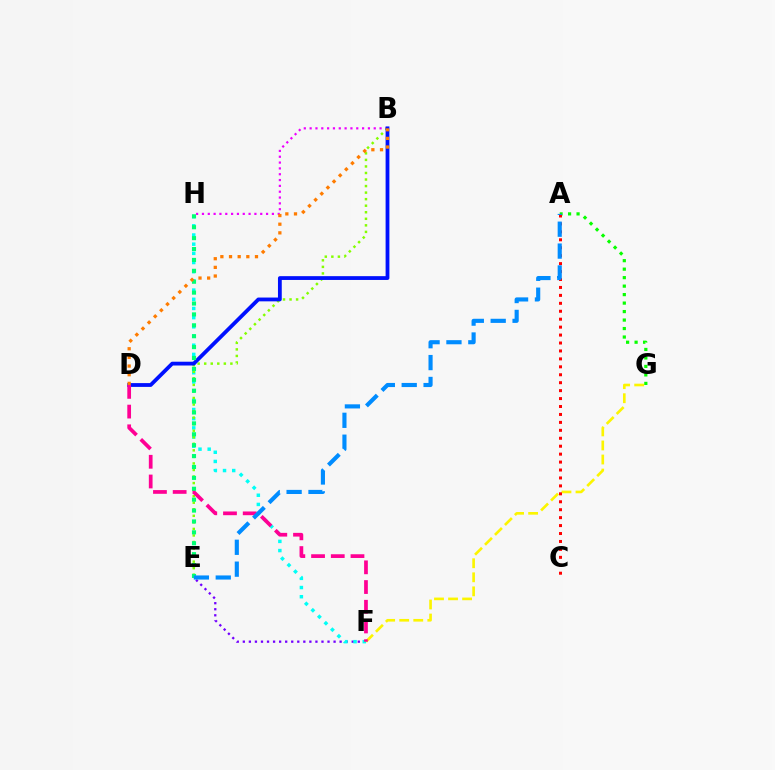{('E', 'F'): [{'color': '#7200ff', 'line_style': 'dotted', 'thickness': 1.64}], ('F', 'H'): [{'color': '#00fff6', 'line_style': 'dotted', 'thickness': 2.5}], ('F', 'G'): [{'color': '#fcf500', 'line_style': 'dashed', 'thickness': 1.91}], ('A', 'G'): [{'color': '#08ff00', 'line_style': 'dotted', 'thickness': 2.31}], ('B', 'H'): [{'color': '#ee00ff', 'line_style': 'dotted', 'thickness': 1.58}], ('B', 'E'): [{'color': '#84ff00', 'line_style': 'dotted', 'thickness': 1.78}], ('B', 'D'): [{'color': '#0010ff', 'line_style': 'solid', 'thickness': 2.73}, {'color': '#ff7c00', 'line_style': 'dotted', 'thickness': 2.35}], ('D', 'F'): [{'color': '#ff0094', 'line_style': 'dashed', 'thickness': 2.68}], ('A', 'C'): [{'color': '#ff0000', 'line_style': 'dotted', 'thickness': 2.16}], ('E', 'H'): [{'color': '#00ff74', 'line_style': 'dotted', 'thickness': 2.96}], ('A', 'E'): [{'color': '#008cff', 'line_style': 'dashed', 'thickness': 2.97}]}